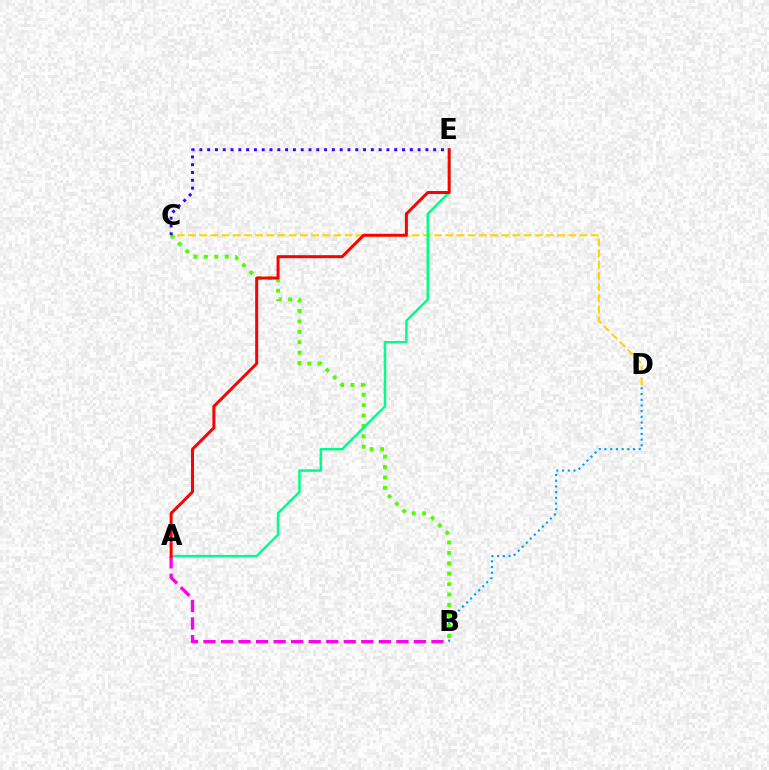{('B', 'D'): [{'color': '#009eff', 'line_style': 'dotted', 'thickness': 1.55}], ('C', 'D'): [{'color': '#ffd500', 'line_style': 'dashed', 'thickness': 1.52}], ('B', 'C'): [{'color': '#4fff00', 'line_style': 'dotted', 'thickness': 2.83}], ('A', 'E'): [{'color': '#00ff86', 'line_style': 'solid', 'thickness': 1.79}, {'color': '#ff0000', 'line_style': 'solid', 'thickness': 2.15}], ('A', 'B'): [{'color': '#ff00ed', 'line_style': 'dashed', 'thickness': 2.38}], ('C', 'E'): [{'color': '#3700ff', 'line_style': 'dotted', 'thickness': 2.12}]}